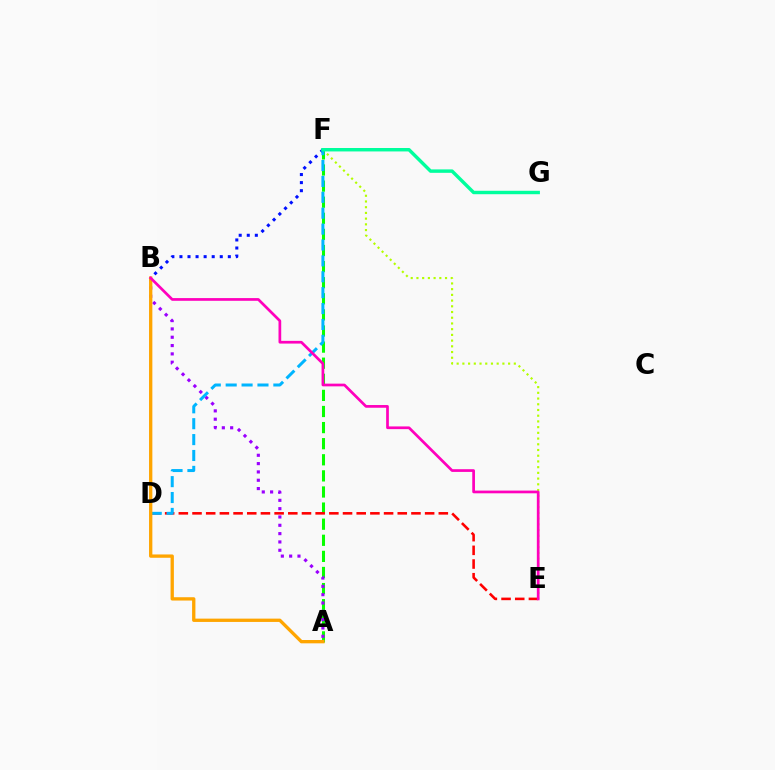{('A', 'F'): [{'color': '#08ff00', 'line_style': 'dashed', 'thickness': 2.19}], ('E', 'F'): [{'color': '#b3ff00', 'line_style': 'dotted', 'thickness': 1.55}], ('B', 'F'): [{'color': '#0010ff', 'line_style': 'dotted', 'thickness': 2.19}], ('A', 'B'): [{'color': '#9b00ff', 'line_style': 'dotted', 'thickness': 2.26}, {'color': '#ffa500', 'line_style': 'solid', 'thickness': 2.39}], ('D', 'E'): [{'color': '#ff0000', 'line_style': 'dashed', 'thickness': 1.86}], ('D', 'F'): [{'color': '#00b5ff', 'line_style': 'dashed', 'thickness': 2.16}], ('F', 'G'): [{'color': '#00ff9d', 'line_style': 'solid', 'thickness': 2.47}], ('B', 'E'): [{'color': '#ff00bd', 'line_style': 'solid', 'thickness': 1.95}]}